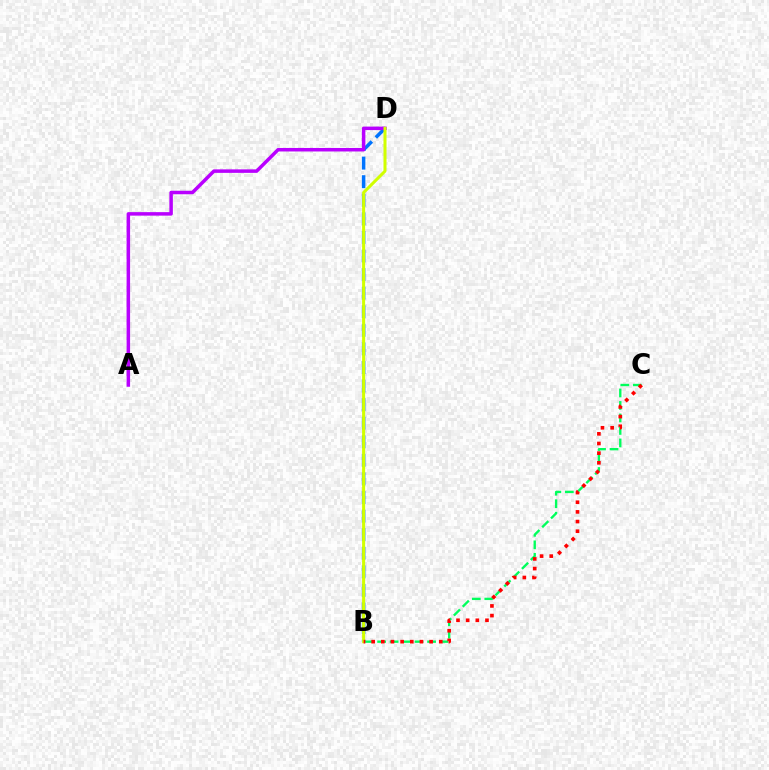{('B', 'D'): [{'color': '#0074ff', 'line_style': 'dashed', 'thickness': 2.52}, {'color': '#d1ff00', 'line_style': 'solid', 'thickness': 2.18}], ('B', 'C'): [{'color': '#00ff5c', 'line_style': 'dashed', 'thickness': 1.7}, {'color': '#ff0000', 'line_style': 'dotted', 'thickness': 2.62}], ('A', 'D'): [{'color': '#b900ff', 'line_style': 'solid', 'thickness': 2.52}]}